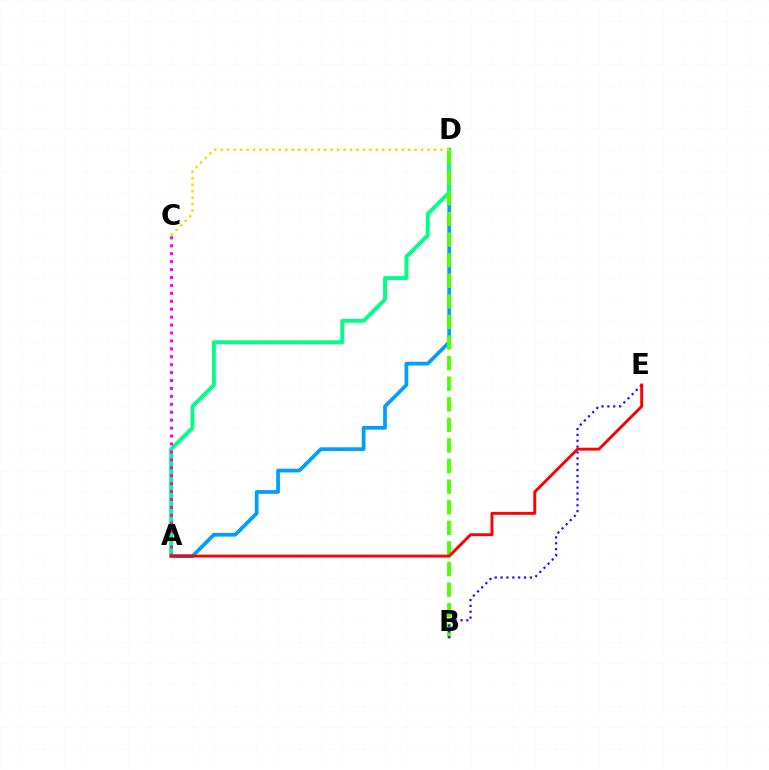{('A', 'D'): [{'color': '#009eff', 'line_style': 'solid', 'thickness': 2.69}, {'color': '#00ff86', 'line_style': 'solid', 'thickness': 2.79}], ('B', 'D'): [{'color': '#4fff00', 'line_style': 'dashed', 'thickness': 2.8}], ('B', 'E'): [{'color': '#3700ff', 'line_style': 'dotted', 'thickness': 1.59}], ('A', 'C'): [{'color': '#ff00ed', 'line_style': 'dotted', 'thickness': 2.15}], ('C', 'D'): [{'color': '#ffd500', 'line_style': 'dotted', 'thickness': 1.76}], ('A', 'E'): [{'color': '#ff0000', 'line_style': 'solid', 'thickness': 2.09}]}